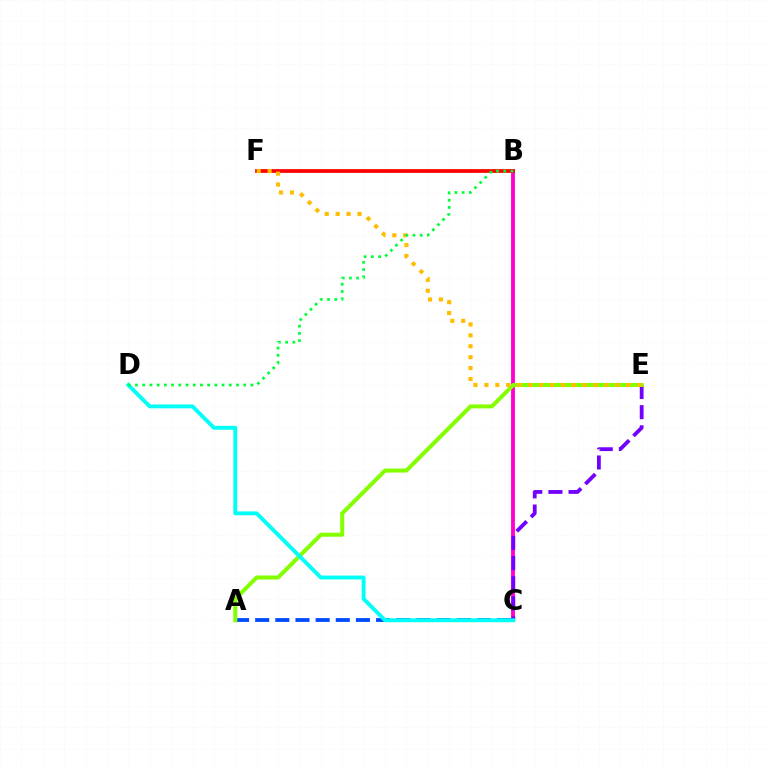{('B', 'C'): [{'color': '#ff00cf', 'line_style': 'solid', 'thickness': 2.77}], ('C', 'E'): [{'color': '#7200ff', 'line_style': 'dashed', 'thickness': 2.74}], ('B', 'F'): [{'color': '#ff0000', 'line_style': 'solid', 'thickness': 2.69}], ('A', 'C'): [{'color': '#004bff', 'line_style': 'dashed', 'thickness': 2.74}], ('A', 'E'): [{'color': '#84ff00', 'line_style': 'solid', 'thickness': 2.9}], ('C', 'D'): [{'color': '#00fff6', 'line_style': 'solid', 'thickness': 2.79}], ('E', 'F'): [{'color': '#ffbd00', 'line_style': 'dotted', 'thickness': 2.97}], ('B', 'D'): [{'color': '#00ff39', 'line_style': 'dotted', 'thickness': 1.96}]}